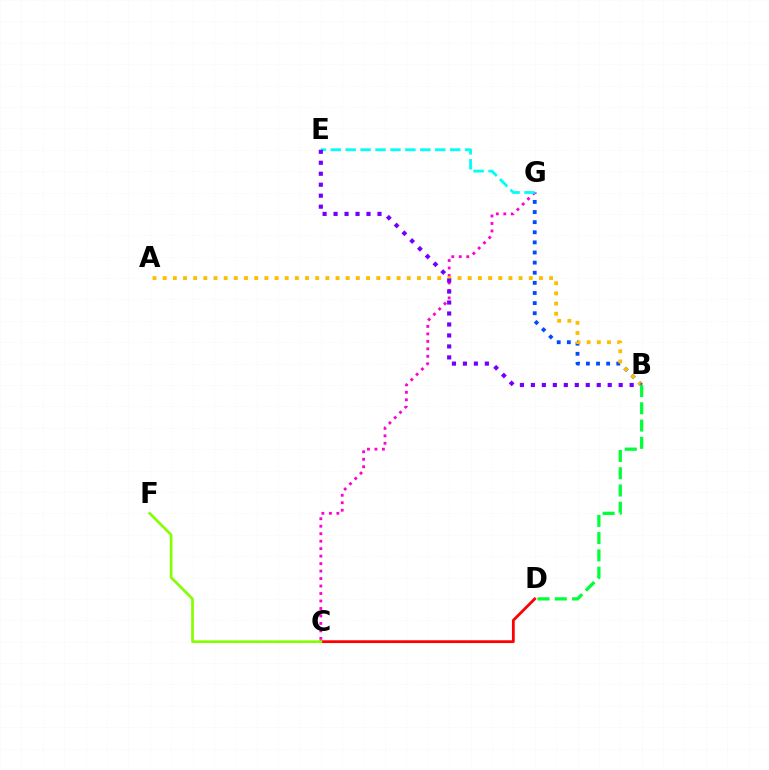{('B', 'G'): [{'color': '#004bff', 'line_style': 'dotted', 'thickness': 2.75}], ('C', 'G'): [{'color': '#ff00cf', 'line_style': 'dotted', 'thickness': 2.03}], ('C', 'D'): [{'color': '#ff0000', 'line_style': 'solid', 'thickness': 2.0}], ('E', 'G'): [{'color': '#00fff6', 'line_style': 'dashed', 'thickness': 2.03}], ('A', 'B'): [{'color': '#ffbd00', 'line_style': 'dotted', 'thickness': 2.76}], ('C', 'F'): [{'color': '#84ff00', 'line_style': 'solid', 'thickness': 1.91}], ('B', 'E'): [{'color': '#7200ff', 'line_style': 'dotted', 'thickness': 2.98}], ('B', 'D'): [{'color': '#00ff39', 'line_style': 'dashed', 'thickness': 2.35}]}